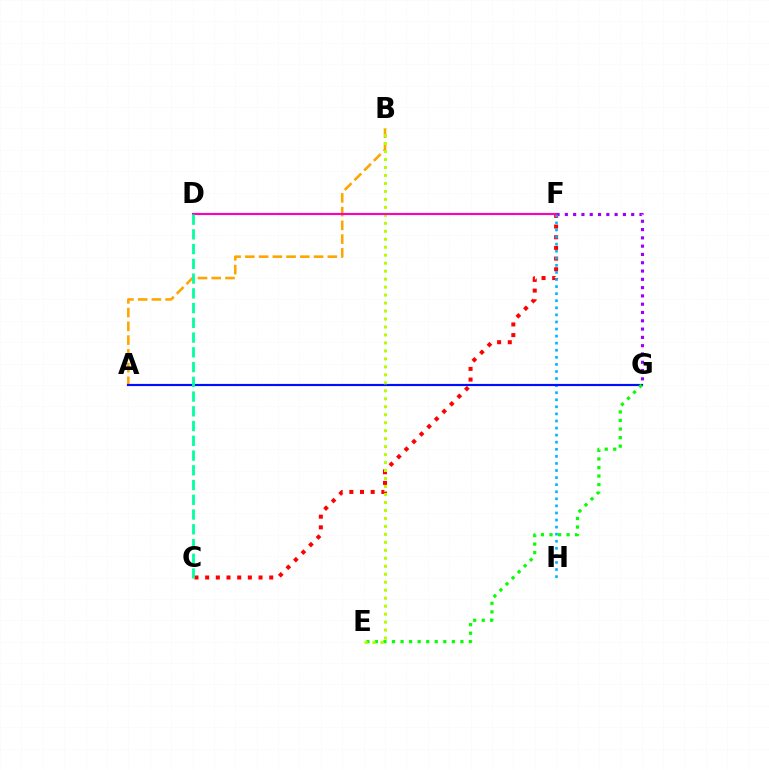{('C', 'F'): [{'color': '#ff0000', 'line_style': 'dotted', 'thickness': 2.9}], ('F', 'G'): [{'color': '#9b00ff', 'line_style': 'dotted', 'thickness': 2.25}], ('F', 'H'): [{'color': '#00b5ff', 'line_style': 'dotted', 'thickness': 1.92}], ('A', 'B'): [{'color': '#ffa500', 'line_style': 'dashed', 'thickness': 1.87}], ('A', 'G'): [{'color': '#0010ff', 'line_style': 'solid', 'thickness': 1.57}], ('E', 'G'): [{'color': '#08ff00', 'line_style': 'dotted', 'thickness': 2.32}], ('B', 'E'): [{'color': '#b3ff00', 'line_style': 'dotted', 'thickness': 2.17}], ('D', 'F'): [{'color': '#ff00bd', 'line_style': 'solid', 'thickness': 1.53}], ('C', 'D'): [{'color': '#00ff9d', 'line_style': 'dashed', 'thickness': 2.0}]}